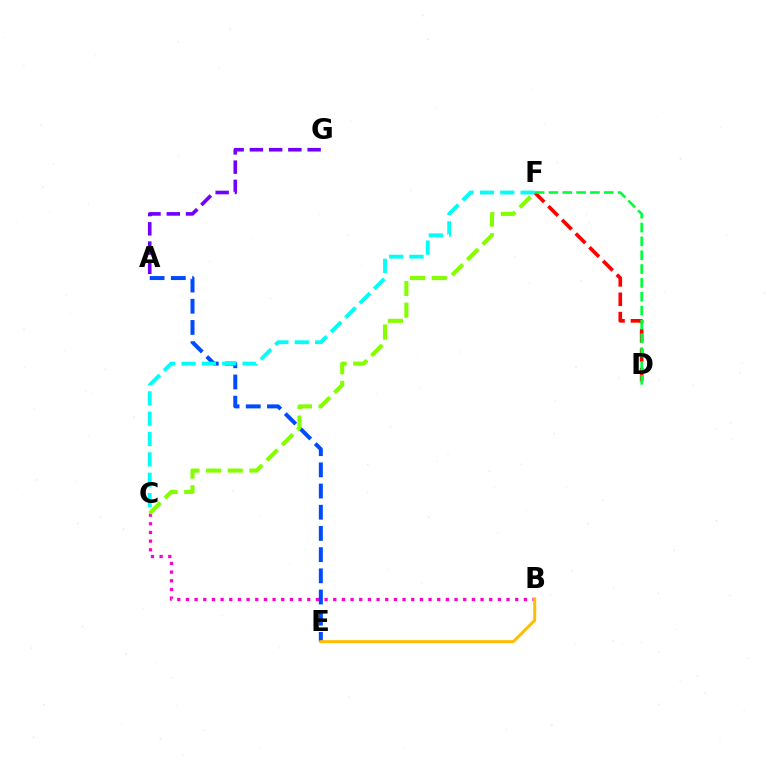{('B', 'C'): [{'color': '#ff00cf', 'line_style': 'dotted', 'thickness': 2.35}], ('D', 'F'): [{'color': '#ff0000', 'line_style': 'dashed', 'thickness': 2.63}, {'color': '#00ff39', 'line_style': 'dashed', 'thickness': 1.88}], ('A', 'G'): [{'color': '#7200ff', 'line_style': 'dashed', 'thickness': 2.61}], ('A', 'E'): [{'color': '#004bff', 'line_style': 'dashed', 'thickness': 2.88}], ('B', 'E'): [{'color': '#ffbd00', 'line_style': 'solid', 'thickness': 2.14}], ('C', 'F'): [{'color': '#00fff6', 'line_style': 'dashed', 'thickness': 2.76}, {'color': '#84ff00', 'line_style': 'dashed', 'thickness': 2.94}]}